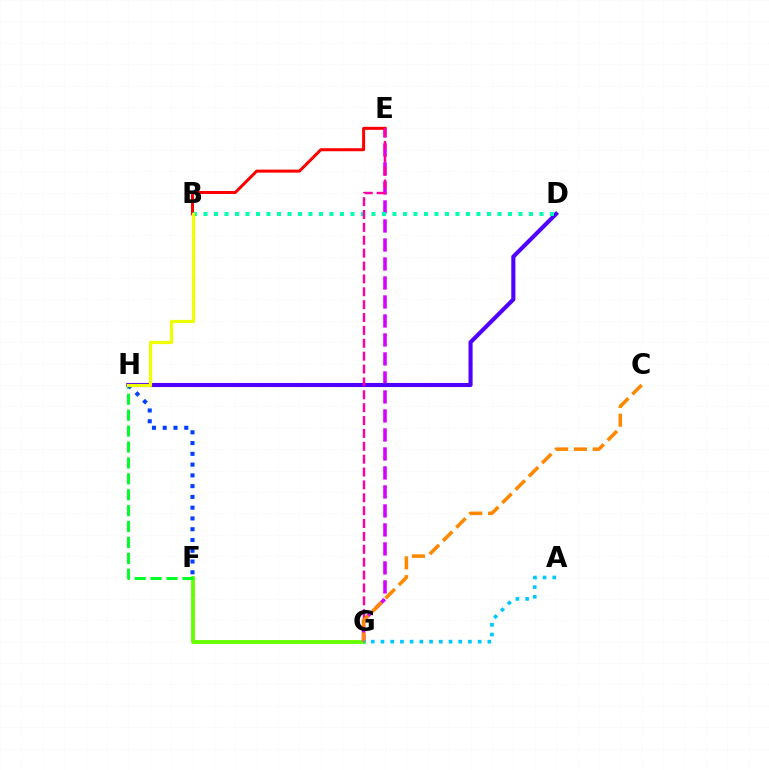{('F', 'G'): [{'color': '#66ff00', 'line_style': 'solid', 'thickness': 2.75}], ('E', 'G'): [{'color': '#d600ff', 'line_style': 'dashed', 'thickness': 2.58}, {'color': '#ff00a0', 'line_style': 'dashed', 'thickness': 1.75}], ('D', 'H'): [{'color': '#4f00ff', 'line_style': 'solid', 'thickness': 2.95}], ('F', 'H'): [{'color': '#00ff27', 'line_style': 'dashed', 'thickness': 2.16}, {'color': '#003fff', 'line_style': 'dotted', 'thickness': 2.93}], ('B', 'E'): [{'color': '#ff0000', 'line_style': 'solid', 'thickness': 2.17}], ('B', 'D'): [{'color': '#00ffaf', 'line_style': 'dotted', 'thickness': 2.85}], ('C', 'G'): [{'color': '#ff8800', 'line_style': 'dashed', 'thickness': 2.55}], ('A', 'G'): [{'color': '#00c7ff', 'line_style': 'dotted', 'thickness': 2.64}], ('B', 'H'): [{'color': '#eeff00', 'line_style': 'solid', 'thickness': 2.32}]}